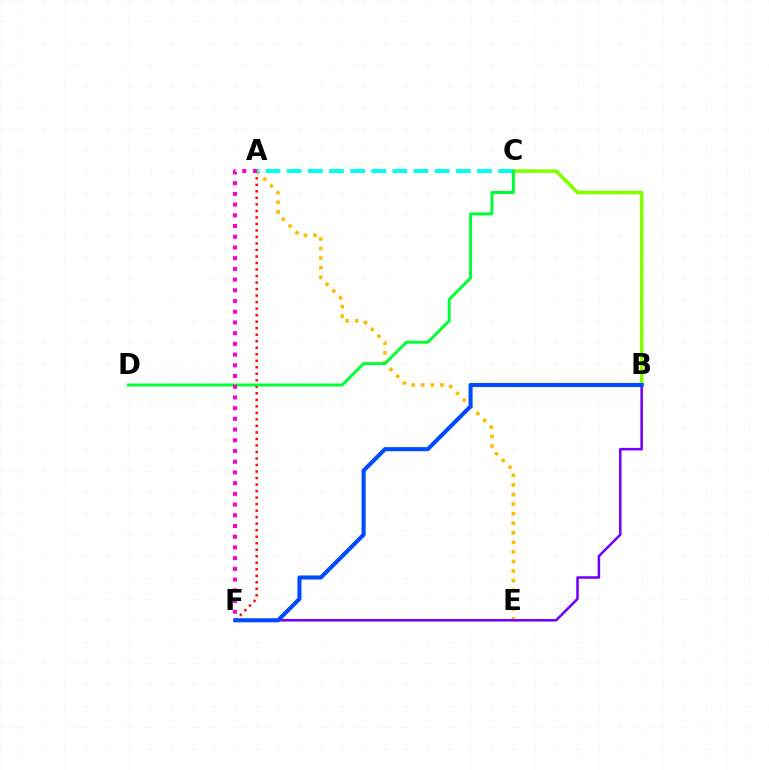{('A', 'F'): [{'color': '#ff0000', 'line_style': 'dotted', 'thickness': 1.77}, {'color': '#ff00cf', 'line_style': 'dotted', 'thickness': 2.91}], ('A', 'E'): [{'color': '#ffbd00', 'line_style': 'dotted', 'thickness': 2.6}], ('B', 'C'): [{'color': '#84ff00', 'line_style': 'solid', 'thickness': 2.57}], ('B', 'F'): [{'color': '#7200ff', 'line_style': 'solid', 'thickness': 1.82}, {'color': '#004bff', 'line_style': 'solid', 'thickness': 2.93}], ('A', 'C'): [{'color': '#00fff6', 'line_style': 'dashed', 'thickness': 2.87}], ('C', 'D'): [{'color': '#00ff39', 'line_style': 'solid', 'thickness': 2.14}]}